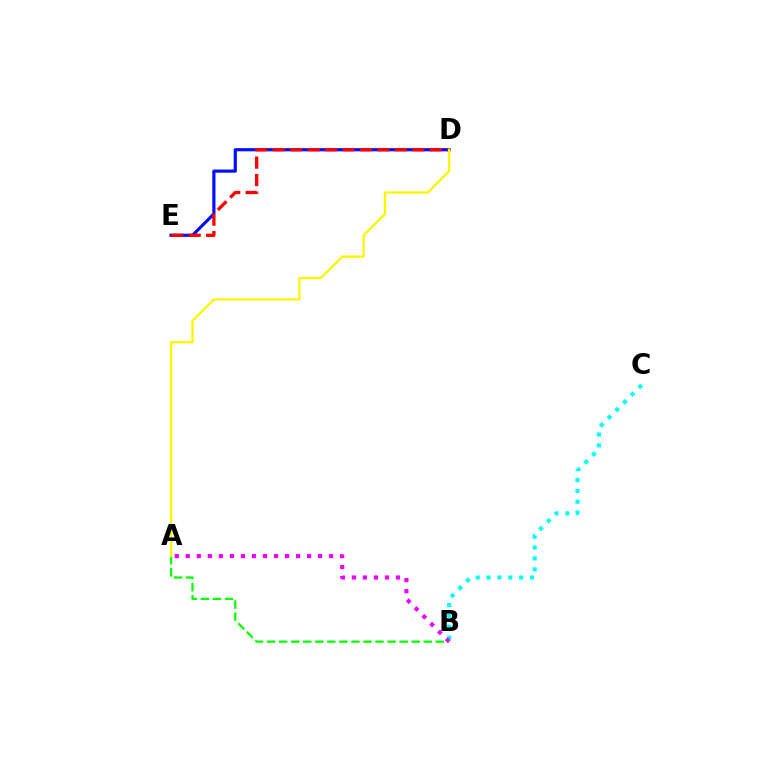{('D', 'E'): [{'color': '#0010ff', 'line_style': 'solid', 'thickness': 2.3}, {'color': '#ff0000', 'line_style': 'dashed', 'thickness': 2.37}], ('B', 'C'): [{'color': '#00fff6', 'line_style': 'dotted', 'thickness': 2.95}], ('A', 'B'): [{'color': '#08ff00', 'line_style': 'dashed', 'thickness': 1.64}, {'color': '#ee00ff', 'line_style': 'dotted', 'thickness': 3.0}], ('A', 'D'): [{'color': '#fcf500', 'line_style': 'solid', 'thickness': 1.67}]}